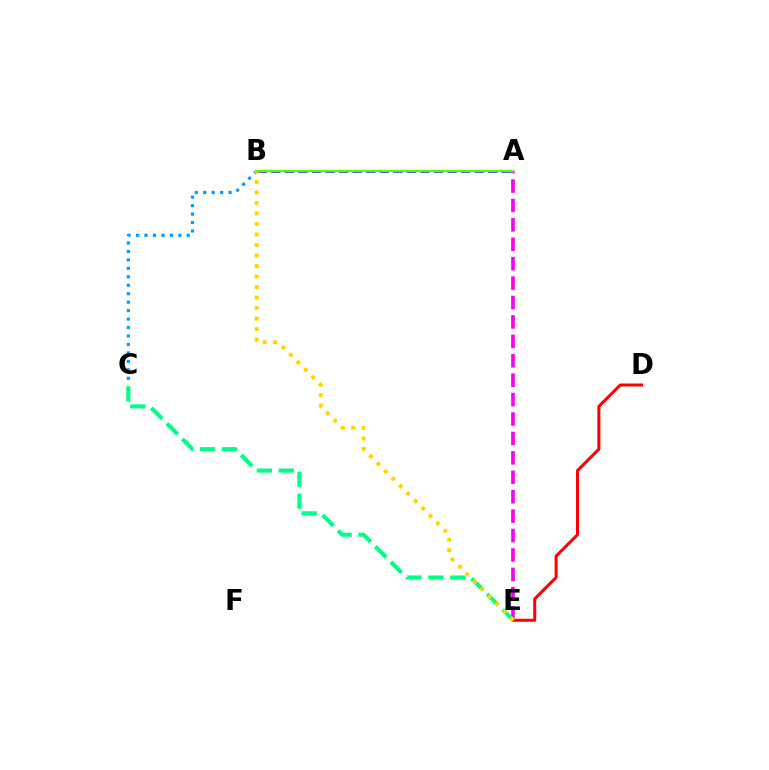{('A', 'B'): [{'color': '#3700ff', 'line_style': 'dashed', 'thickness': 1.84}, {'color': '#4fff00', 'line_style': 'solid', 'thickness': 1.69}], ('A', 'E'): [{'color': '#ff00ed', 'line_style': 'dashed', 'thickness': 2.64}], ('B', 'C'): [{'color': '#009eff', 'line_style': 'dotted', 'thickness': 2.3}], ('D', 'E'): [{'color': '#ff0000', 'line_style': 'solid', 'thickness': 2.18}], ('C', 'E'): [{'color': '#00ff86', 'line_style': 'dashed', 'thickness': 2.97}], ('B', 'E'): [{'color': '#ffd500', 'line_style': 'dotted', 'thickness': 2.86}]}